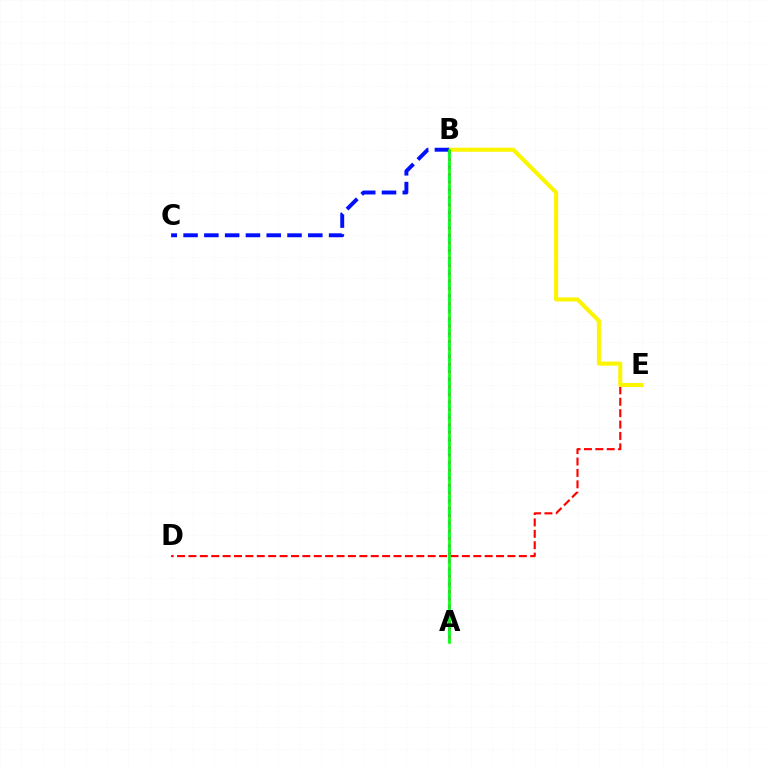{('A', 'B'): [{'color': '#00fff6', 'line_style': 'dashed', 'thickness': 1.62}, {'color': '#ee00ff', 'line_style': 'dotted', 'thickness': 2.06}, {'color': '#08ff00', 'line_style': 'solid', 'thickness': 1.89}], ('D', 'E'): [{'color': '#ff0000', 'line_style': 'dashed', 'thickness': 1.55}], ('B', 'E'): [{'color': '#fcf500', 'line_style': 'solid', 'thickness': 2.92}], ('B', 'C'): [{'color': '#0010ff', 'line_style': 'dashed', 'thickness': 2.82}]}